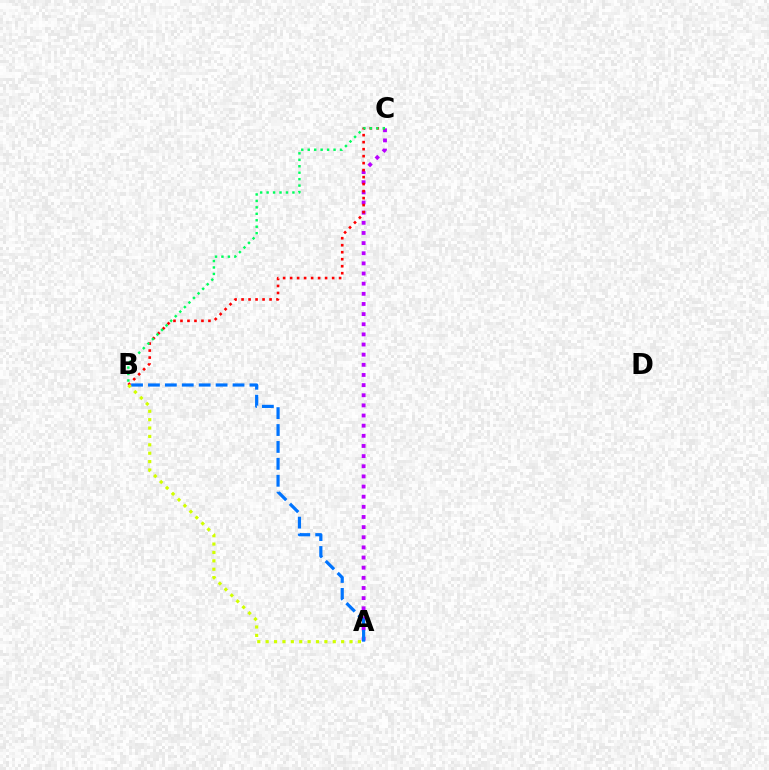{('A', 'C'): [{'color': '#b900ff', 'line_style': 'dotted', 'thickness': 2.76}], ('A', 'B'): [{'color': '#0074ff', 'line_style': 'dashed', 'thickness': 2.3}, {'color': '#d1ff00', 'line_style': 'dotted', 'thickness': 2.28}], ('B', 'C'): [{'color': '#ff0000', 'line_style': 'dotted', 'thickness': 1.9}, {'color': '#00ff5c', 'line_style': 'dotted', 'thickness': 1.75}]}